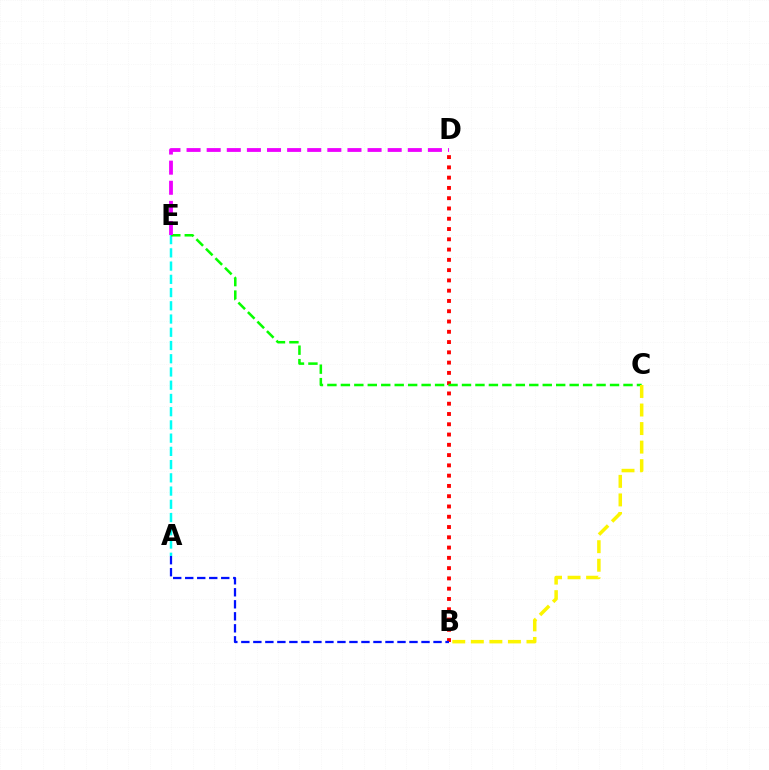{('B', 'D'): [{'color': '#ff0000', 'line_style': 'dotted', 'thickness': 2.79}], ('A', 'E'): [{'color': '#00fff6', 'line_style': 'dashed', 'thickness': 1.8}], ('C', 'E'): [{'color': '#08ff00', 'line_style': 'dashed', 'thickness': 1.83}], ('A', 'B'): [{'color': '#0010ff', 'line_style': 'dashed', 'thickness': 1.63}], ('D', 'E'): [{'color': '#ee00ff', 'line_style': 'dashed', 'thickness': 2.73}], ('B', 'C'): [{'color': '#fcf500', 'line_style': 'dashed', 'thickness': 2.52}]}